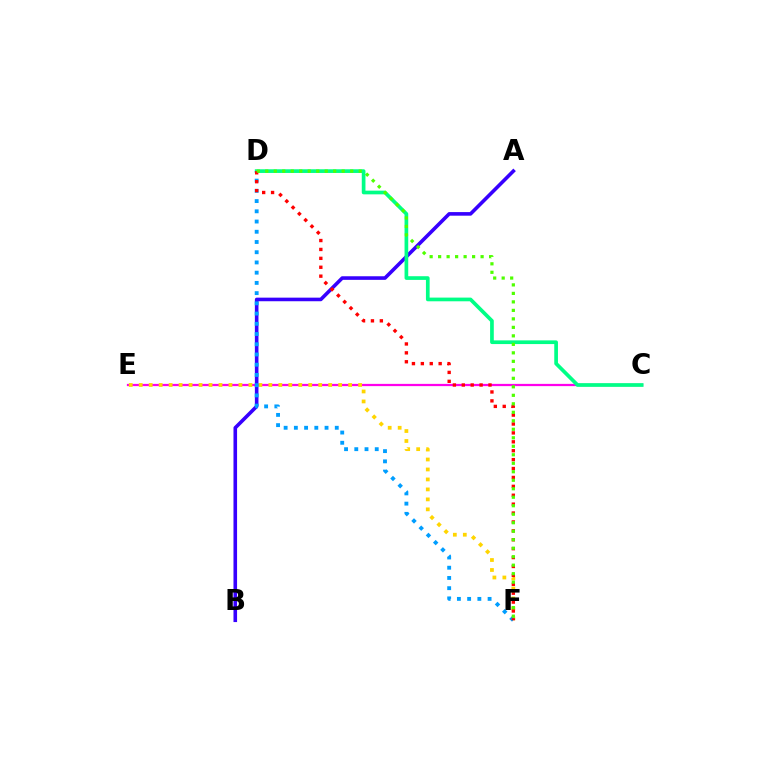{('C', 'E'): [{'color': '#ff00ed', 'line_style': 'solid', 'thickness': 1.62}], ('A', 'B'): [{'color': '#3700ff', 'line_style': 'solid', 'thickness': 2.59}], ('E', 'F'): [{'color': '#ffd500', 'line_style': 'dotted', 'thickness': 2.71}], ('D', 'F'): [{'color': '#009eff', 'line_style': 'dotted', 'thickness': 2.78}, {'color': '#ff0000', 'line_style': 'dotted', 'thickness': 2.42}, {'color': '#4fff00', 'line_style': 'dotted', 'thickness': 2.31}], ('C', 'D'): [{'color': '#00ff86', 'line_style': 'solid', 'thickness': 2.66}]}